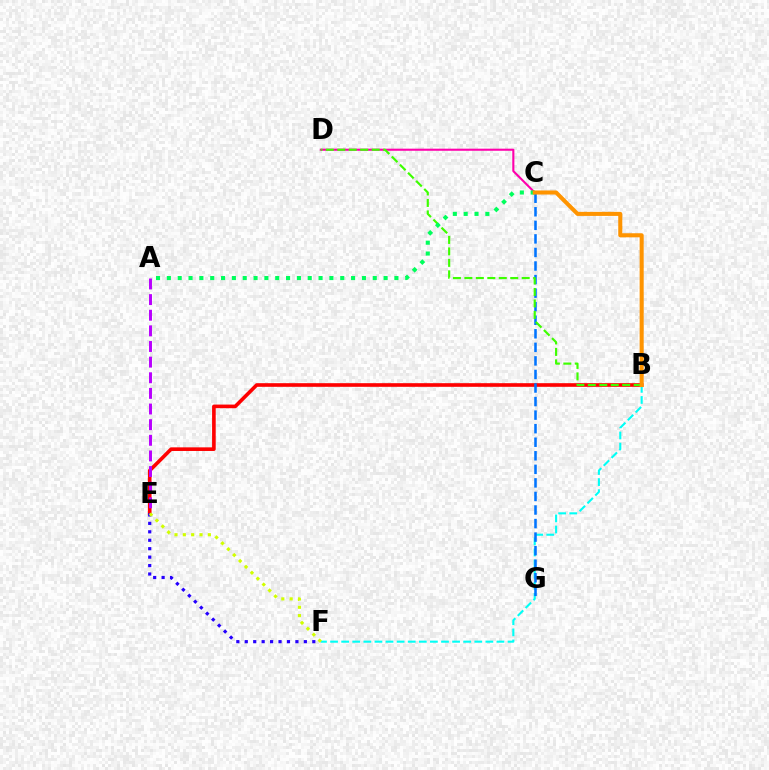{('B', 'E'): [{'color': '#ff0000', 'line_style': 'solid', 'thickness': 2.61}], ('E', 'F'): [{'color': '#2500ff', 'line_style': 'dotted', 'thickness': 2.29}, {'color': '#d1ff00', 'line_style': 'dotted', 'thickness': 2.27}], ('B', 'F'): [{'color': '#00fff6', 'line_style': 'dashed', 'thickness': 1.51}], ('C', 'G'): [{'color': '#0074ff', 'line_style': 'dashed', 'thickness': 1.84}], ('C', 'D'): [{'color': '#ff00ac', 'line_style': 'solid', 'thickness': 1.51}], ('B', 'D'): [{'color': '#3dff00', 'line_style': 'dashed', 'thickness': 1.56}], ('A', 'C'): [{'color': '#00ff5c', 'line_style': 'dotted', 'thickness': 2.94}], ('B', 'C'): [{'color': '#ff9400', 'line_style': 'solid', 'thickness': 2.92}], ('A', 'E'): [{'color': '#b900ff', 'line_style': 'dashed', 'thickness': 2.12}]}